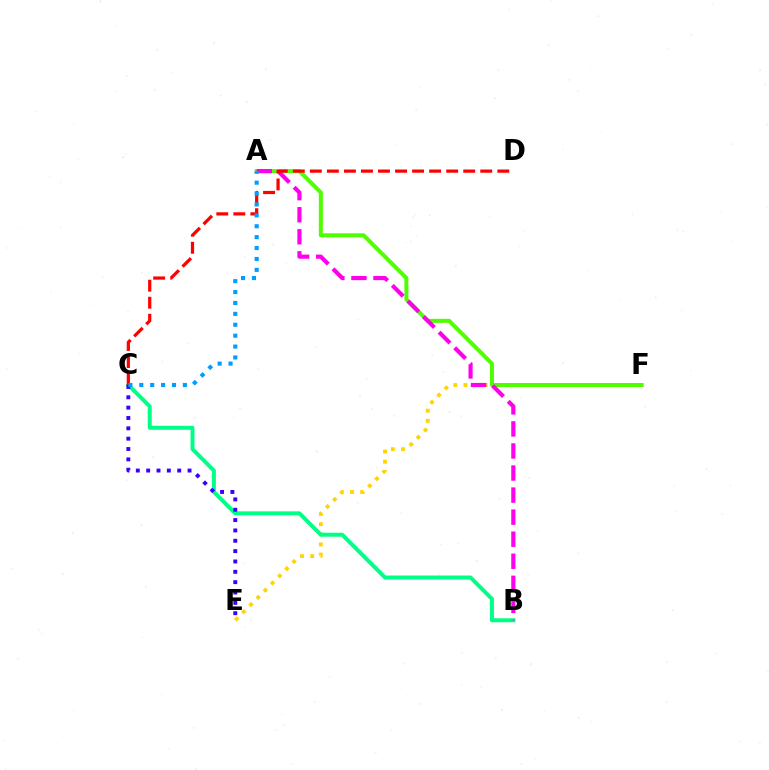{('E', 'F'): [{'color': '#ffd500', 'line_style': 'dotted', 'thickness': 2.76}], ('A', 'F'): [{'color': '#4fff00', 'line_style': 'solid', 'thickness': 2.88}], ('B', 'C'): [{'color': '#00ff86', 'line_style': 'solid', 'thickness': 2.86}], ('A', 'B'): [{'color': '#ff00ed', 'line_style': 'dashed', 'thickness': 3.0}], ('C', 'D'): [{'color': '#ff0000', 'line_style': 'dashed', 'thickness': 2.31}], ('C', 'E'): [{'color': '#3700ff', 'line_style': 'dotted', 'thickness': 2.81}], ('A', 'C'): [{'color': '#009eff', 'line_style': 'dotted', 'thickness': 2.96}]}